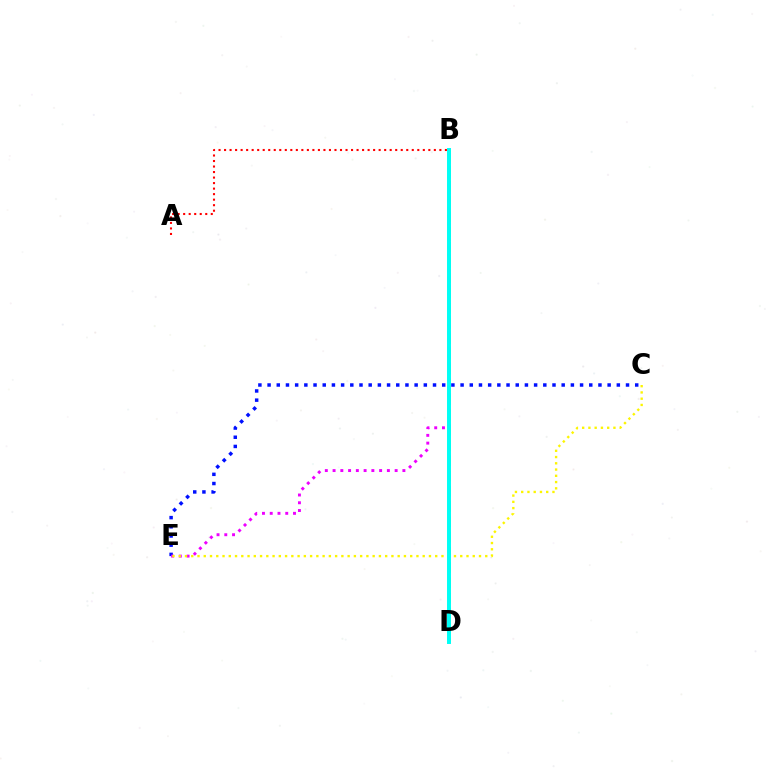{('C', 'E'): [{'color': '#0010ff', 'line_style': 'dotted', 'thickness': 2.5}, {'color': '#fcf500', 'line_style': 'dotted', 'thickness': 1.7}], ('B', 'D'): [{'color': '#08ff00', 'line_style': 'dashed', 'thickness': 2.07}, {'color': '#00fff6', 'line_style': 'solid', 'thickness': 2.85}], ('B', 'E'): [{'color': '#ee00ff', 'line_style': 'dotted', 'thickness': 2.11}], ('A', 'B'): [{'color': '#ff0000', 'line_style': 'dotted', 'thickness': 1.5}]}